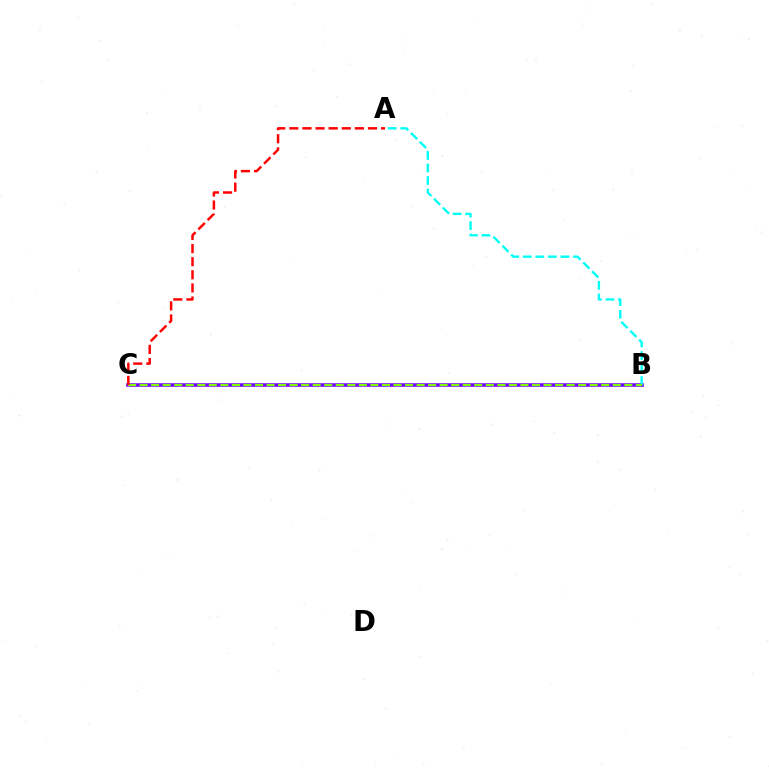{('B', 'C'): [{'color': '#7200ff', 'line_style': 'solid', 'thickness': 2.55}, {'color': '#84ff00', 'line_style': 'dashed', 'thickness': 1.57}], ('A', 'B'): [{'color': '#00fff6', 'line_style': 'dashed', 'thickness': 1.7}], ('A', 'C'): [{'color': '#ff0000', 'line_style': 'dashed', 'thickness': 1.78}]}